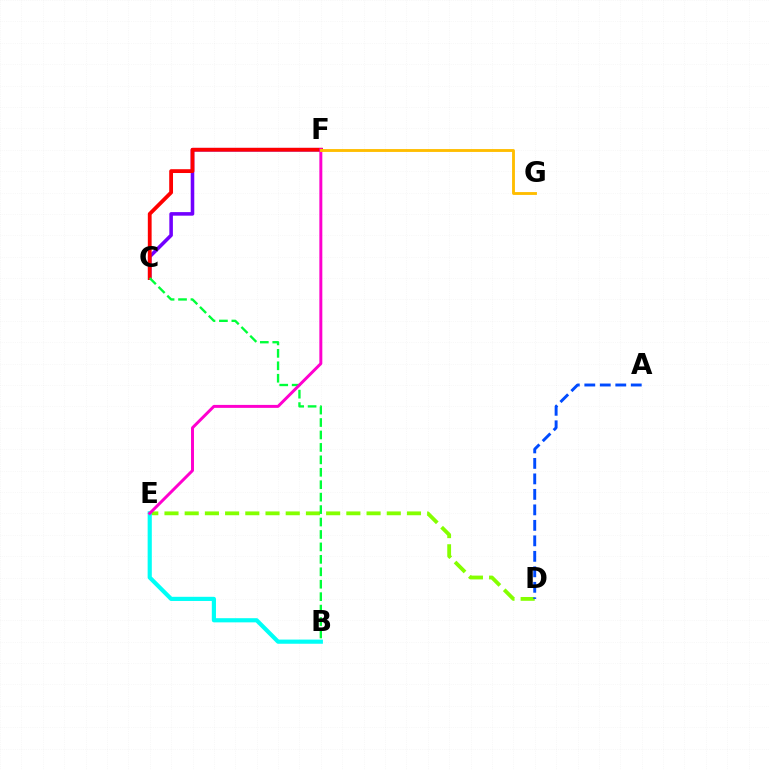{('C', 'F'): [{'color': '#7200ff', 'line_style': 'solid', 'thickness': 2.56}, {'color': '#ff0000', 'line_style': 'solid', 'thickness': 2.74}], ('D', 'E'): [{'color': '#84ff00', 'line_style': 'dashed', 'thickness': 2.75}], ('B', 'E'): [{'color': '#00fff6', 'line_style': 'solid', 'thickness': 3.0}], ('B', 'C'): [{'color': '#00ff39', 'line_style': 'dashed', 'thickness': 1.69}], ('A', 'D'): [{'color': '#004bff', 'line_style': 'dashed', 'thickness': 2.1}], ('E', 'F'): [{'color': '#ff00cf', 'line_style': 'solid', 'thickness': 2.13}], ('F', 'G'): [{'color': '#ffbd00', 'line_style': 'solid', 'thickness': 2.06}]}